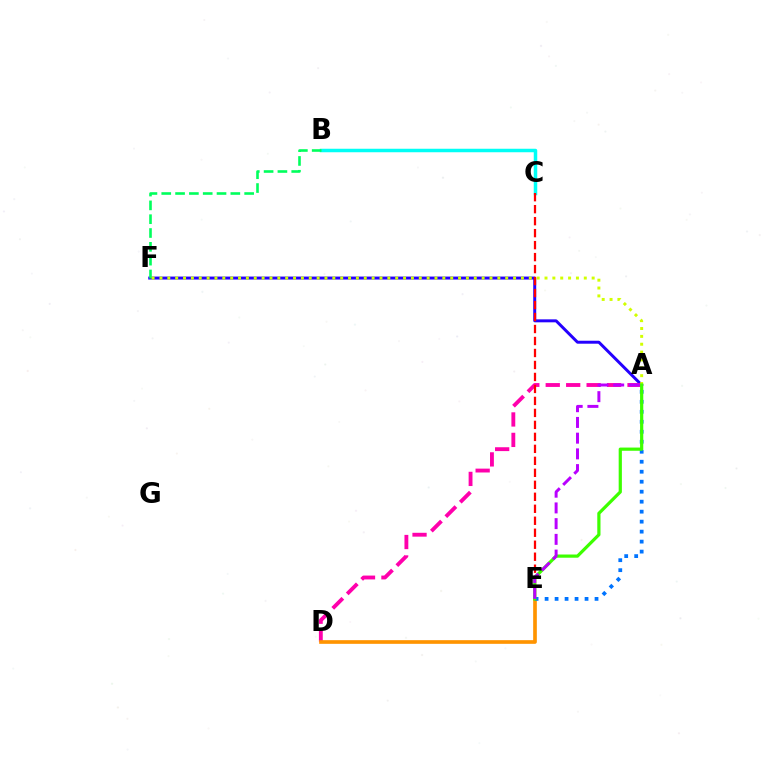{('B', 'C'): [{'color': '#00fff6', 'line_style': 'solid', 'thickness': 2.51}], ('A', 'F'): [{'color': '#2500ff', 'line_style': 'solid', 'thickness': 2.14}, {'color': '#d1ff00', 'line_style': 'dotted', 'thickness': 2.14}], ('A', 'D'): [{'color': '#ff00ac', 'line_style': 'dashed', 'thickness': 2.78}], ('C', 'E'): [{'color': '#ff0000', 'line_style': 'dashed', 'thickness': 1.63}], ('B', 'F'): [{'color': '#00ff5c', 'line_style': 'dashed', 'thickness': 1.88}], ('D', 'E'): [{'color': '#ff9400', 'line_style': 'solid', 'thickness': 2.64}], ('A', 'E'): [{'color': '#0074ff', 'line_style': 'dotted', 'thickness': 2.71}, {'color': '#3dff00', 'line_style': 'solid', 'thickness': 2.31}, {'color': '#b900ff', 'line_style': 'dashed', 'thickness': 2.14}]}